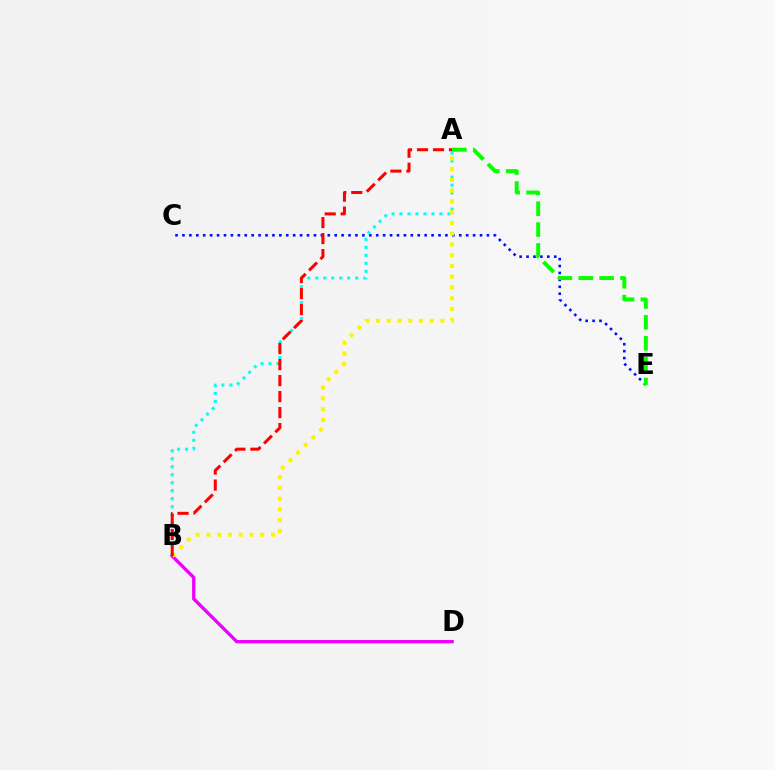{('C', 'E'): [{'color': '#0010ff', 'line_style': 'dotted', 'thickness': 1.88}], ('A', 'B'): [{'color': '#00fff6', 'line_style': 'dotted', 'thickness': 2.17}, {'color': '#fcf500', 'line_style': 'dotted', 'thickness': 2.92}, {'color': '#ff0000', 'line_style': 'dashed', 'thickness': 2.17}], ('A', 'E'): [{'color': '#08ff00', 'line_style': 'dashed', 'thickness': 2.84}], ('B', 'D'): [{'color': '#ee00ff', 'line_style': 'solid', 'thickness': 2.38}]}